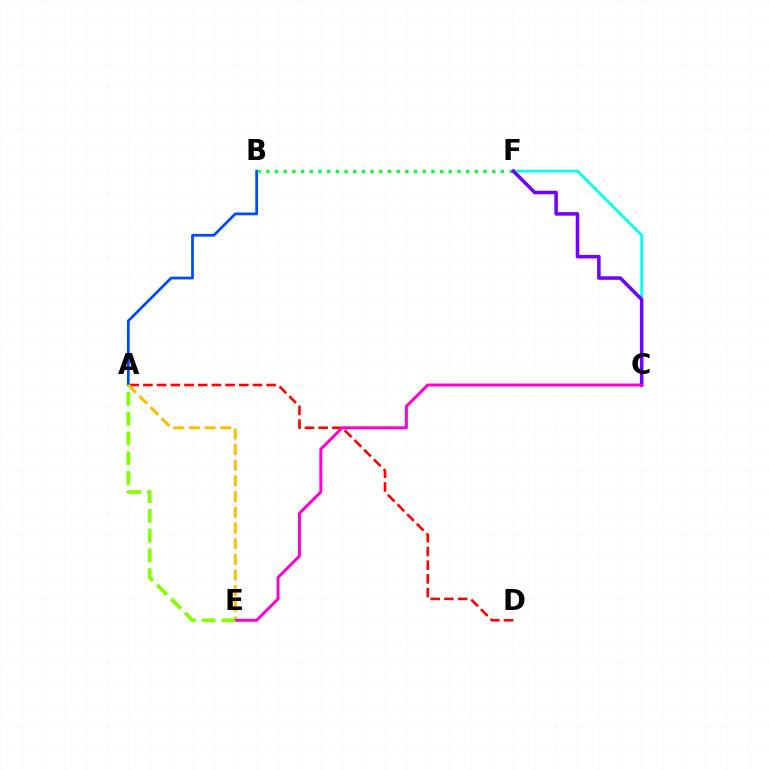{('A', 'B'): [{'color': '#004bff', 'line_style': 'solid', 'thickness': 1.98}], ('A', 'D'): [{'color': '#ff0000', 'line_style': 'dashed', 'thickness': 1.86}], ('C', 'F'): [{'color': '#00fff6', 'line_style': 'solid', 'thickness': 1.99}, {'color': '#7200ff', 'line_style': 'solid', 'thickness': 2.54}], ('B', 'F'): [{'color': '#00ff39', 'line_style': 'dotted', 'thickness': 2.36}], ('A', 'E'): [{'color': '#ffbd00', 'line_style': 'dashed', 'thickness': 2.13}, {'color': '#84ff00', 'line_style': 'dashed', 'thickness': 2.68}], ('C', 'E'): [{'color': '#ff00cf', 'line_style': 'solid', 'thickness': 2.12}]}